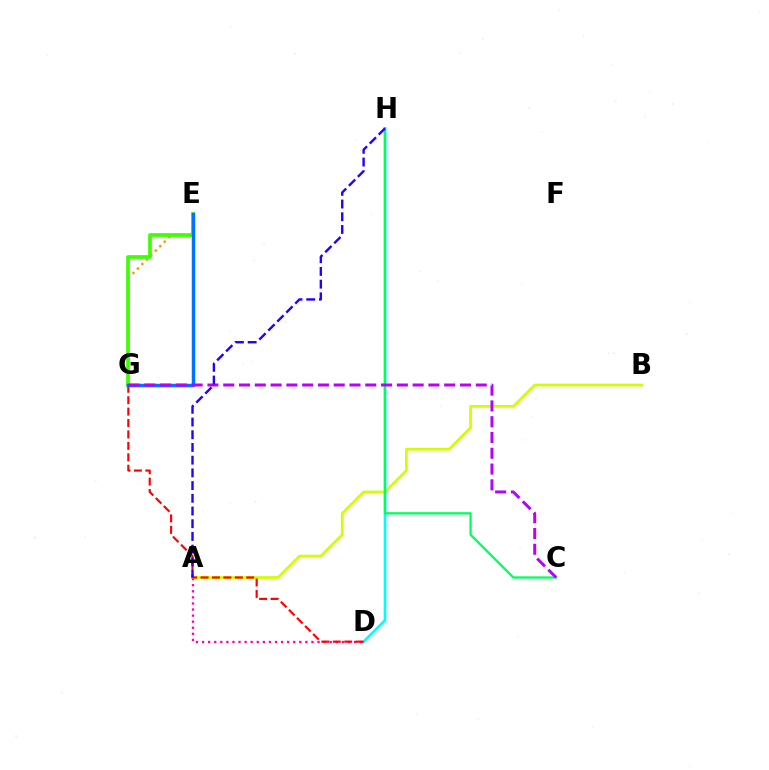{('A', 'D'): [{'color': '#ff00ac', 'line_style': 'dotted', 'thickness': 1.65}], ('A', 'B'): [{'color': '#d1ff00', 'line_style': 'solid', 'thickness': 1.97}], ('E', 'G'): [{'color': '#ff9400', 'line_style': 'dotted', 'thickness': 1.72}, {'color': '#3dff00', 'line_style': 'solid', 'thickness': 2.65}, {'color': '#0074ff', 'line_style': 'solid', 'thickness': 2.5}], ('D', 'H'): [{'color': '#00fff6', 'line_style': 'solid', 'thickness': 1.91}], ('D', 'G'): [{'color': '#ff0000', 'line_style': 'dashed', 'thickness': 1.55}], ('C', 'H'): [{'color': '#00ff5c', 'line_style': 'solid', 'thickness': 1.64}], ('C', 'G'): [{'color': '#b900ff', 'line_style': 'dashed', 'thickness': 2.14}], ('A', 'H'): [{'color': '#2500ff', 'line_style': 'dashed', 'thickness': 1.73}]}